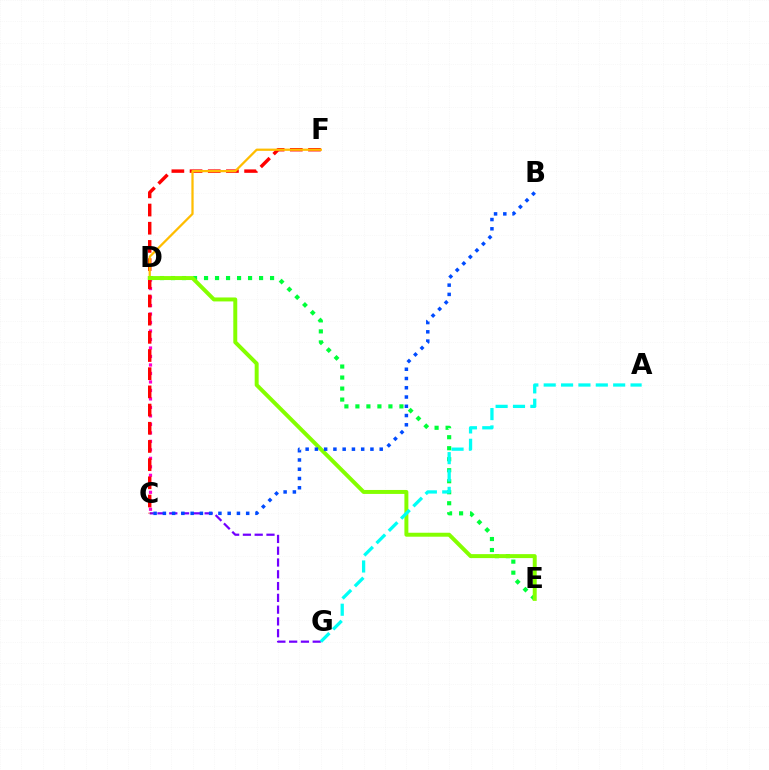{('C', 'G'): [{'color': '#7200ff', 'line_style': 'dashed', 'thickness': 1.6}], ('C', 'D'): [{'color': '#ff00cf', 'line_style': 'dotted', 'thickness': 2.31}], ('D', 'E'): [{'color': '#00ff39', 'line_style': 'dotted', 'thickness': 2.99}, {'color': '#84ff00', 'line_style': 'solid', 'thickness': 2.85}], ('C', 'F'): [{'color': '#ff0000', 'line_style': 'dashed', 'thickness': 2.47}], ('D', 'F'): [{'color': '#ffbd00', 'line_style': 'solid', 'thickness': 1.62}], ('A', 'G'): [{'color': '#00fff6', 'line_style': 'dashed', 'thickness': 2.36}], ('B', 'C'): [{'color': '#004bff', 'line_style': 'dotted', 'thickness': 2.52}]}